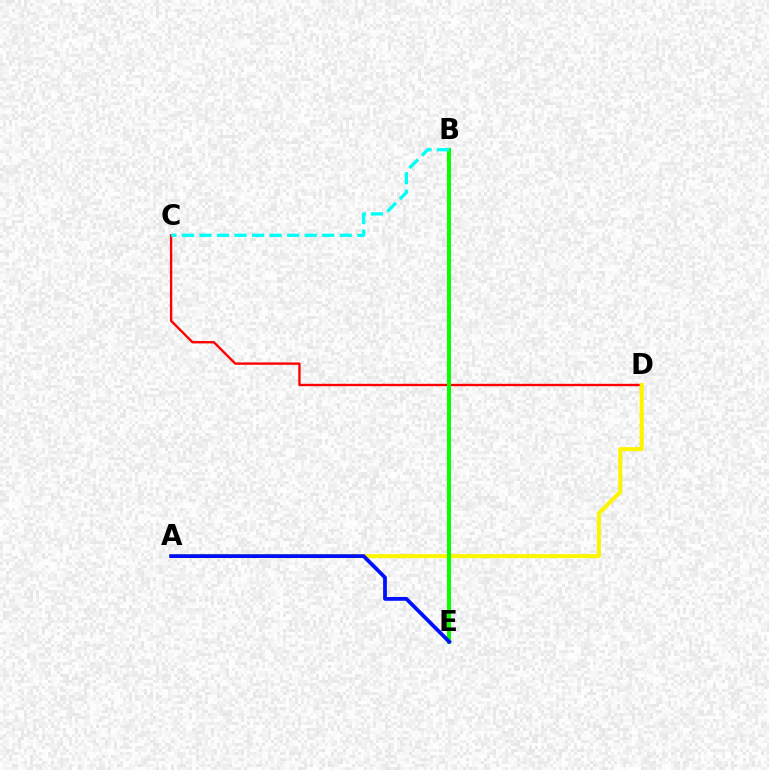{('B', 'E'): [{'color': '#ee00ff', 'line_style': 'dashed', 'thickness': 1.68}, {'color': '#08ff00', 'line_style': 'solid', 'thickness': 2.89}], ('C', 'D'): [{'color': '#ff0000', 'line_style': 'solid', 'thickness': 1.7}], ('A', 'D'): [{'color': '#fcf500', 'line_style': 'solid', 'thickness': 2.92}], ('B', 'C'): [{'color': '#00fff6', 'line_style': 'dashed', 'thickness': 2.38}], ('A', 'E'): [{'color': '#0010ff', 'line_style': 'solid', 'thickness': 2.72}]}